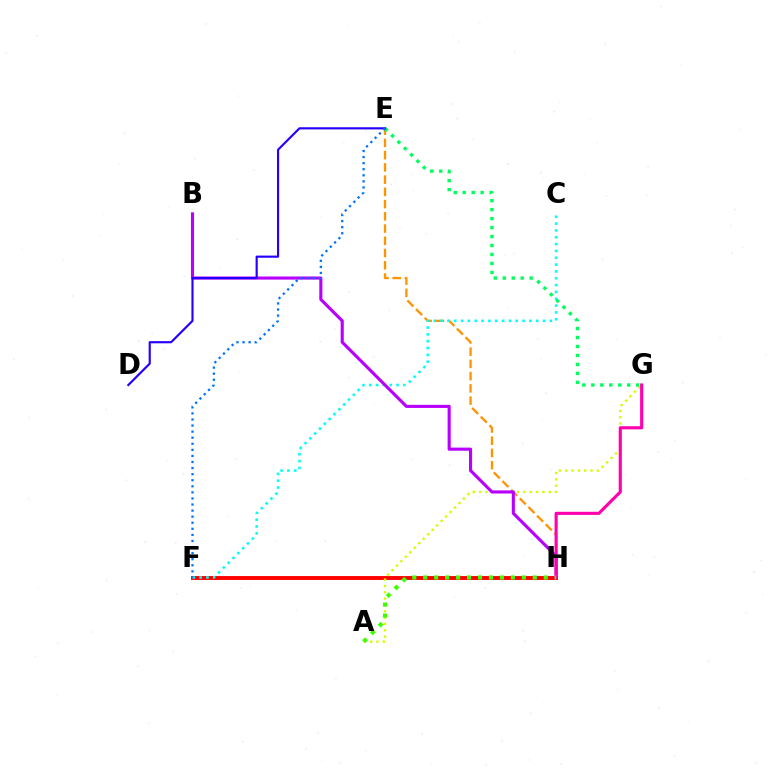{('E', 'H'): [{'color': '#ff9400', 'line_style': 'dashed', 'thickness': 1.66}], ('F', 'H'): [{'color': '#ff0000', 'line_style': 'solid', 'thickness': 2.81}], ('A', 'G'): [{'color': '#d1ff00', 'line_style': 'dotted', 'thickness': 1.72}], ('C', 'F'): [{'color': '#00fff6', 'line_style': 'dotted', 'thickness': 1.86}], ('B', 'H'): [{'color': '#b900ff', 'line_style': 'solid', 'thickness': 2.24}], ('G', 'H'): [{'color': '#ff00ac', 'line_style': 'solid', 'thickness': 2.23}], ('E', 'G'): [{'color': '#00ff5c', 'line_style': 'dotted', 'thickness': 2.44}], ('D', 'E'): [{'color': '#2500ff', 'line_style': 'solid', 'thickness': 1.55}], ('E', 'F'): [{'color': '#0074ff', 'line_style': 'dotted', 'thickness': 1.65}], ('A', 'H'): [{'color': '#3dff00', 'line_style': 'dotted', 'thickness': 2.98}]}